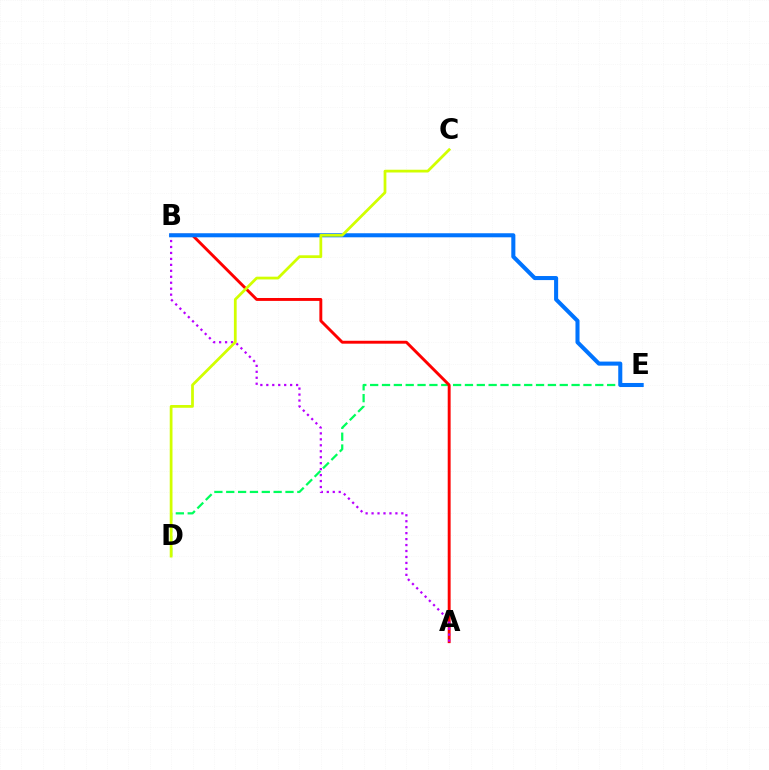{('D', 'E'): [{'color': '#00ff5c', 'line_style': 'dashed', 'thickness': 1.61}], ('A', 'B'): [{'color': '#ff0000', 'line_style': 'solid', 'thickness': 2.09}, {'color': '#b900ff', 'line_style': 'dotted', 'thickness': 1.62}], ('B', 'E'): [{'color': '#0074ff', 'line_style': 'solid', 'thickness': 2.92}], ('C', 'D'): [{'color': '#d1ff00', 'line_style': 'solid', 'thickness': 1.99}]}